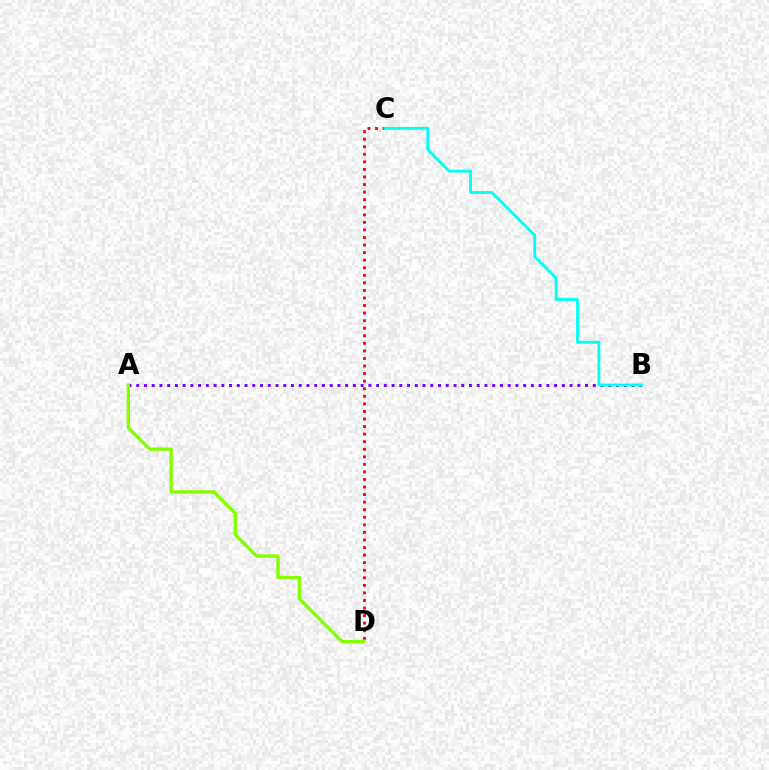{('C', 'D'): [{'color': '#ff0000', 'line_style': 'dotted', 'thickness': 2.05}], ('A', 'B'): [{'color': '#7200ff', 'line_style': 'dotted', 'thickness': 2.1}], ('A', 'D'): [{'color': '#84ff00', 'line_style': 'solid', 'thickness': 2.41}], ('B', 'C'): [{'color': '#00fff6', 'line_style': 'solid', 'thickness': 2.05}]}